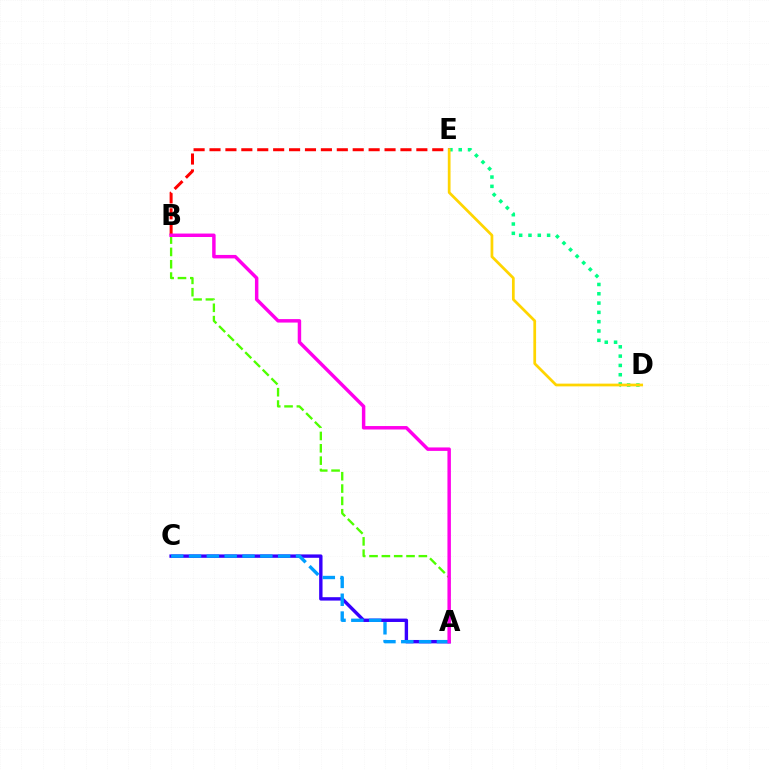{('A', 'C'): [{'color': '#3700ff', 'line_style': 'solid', 'thickness': 2.44}, {'color': '#009eff', 'line_style': 'dashed', 'thickness': 2.42}], ('D', 'E'): [{'color': '#00ff86', 'line_style': 'dotted', 'thickness': 2.53}, {'color': '#ffd500', 'line_style': 'solid', 'thickness': 1.97}], ('A', 'B'): [{'color': '#4fff00', 'line_style': 'dashed', 'thickness': 1.68}, {'color': '#ff00ed', 'line_style': 'solid', 'thickness': 2.49}], ('B', 'E'): [{'color': '#ff0000', 'line_style': 'dashed', 'thickness': 2.16}]}